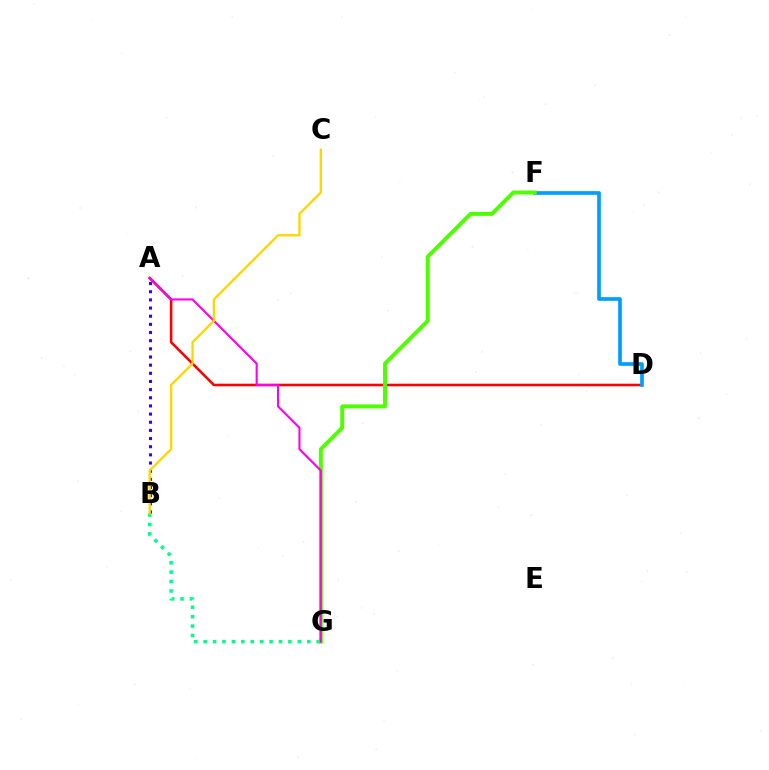{('A', 'D'): [{'color': '#ff0000', 'line_style': 'solid', 'thickness': 1.86}], ('B', 'G'): [{'color': '#00ff86', 'line_style': 'dotted', 'thickness': 2.56}], ('D', 'F'): [{'color': '#009eff', 'line_style': 'solid', 'thickness': 2.66}], ('A', 'B'): [{'color': '#3700ff', 'line_style': 'dotted', 'thickness': 2.22}], ('F', 'G'): [{'color': '#4fff00', 'line_style': 'solid', 'thickness': 2.84}], ('A', 'G'): [{'color': '#ff00ed', 'line_style': 'solid', 'thickness': 1.52}], ('B', 'C'): [{'color': '#ffd500', 'line_style': 'solid', 'thickness': 1.66}]}